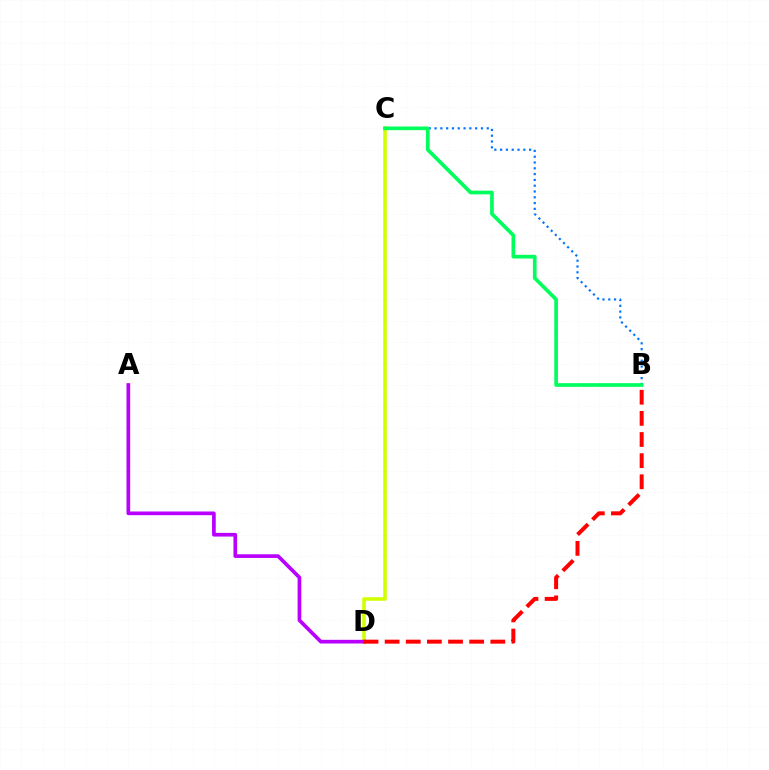{('C', 'D'): [{'color': '#d1ff00', 'line_style': 'solid', 'thickness': 2.58}], ('A', 'D'): [{'color': '#b900ff', 'line_style': 'solid', 'thickness': 2.65}], ('B', 'C'): [{'color': '#0074ff', 'line_style': 'dotted', 'thickness': 1.57}, {'color': '#00ff5c', 'line_style': 'solid', 'thickness': 2.65}], ('B', 'D'): [{'color': '#ff0000', 'line_style': 'dashed', 'thickness': 2.87}]}